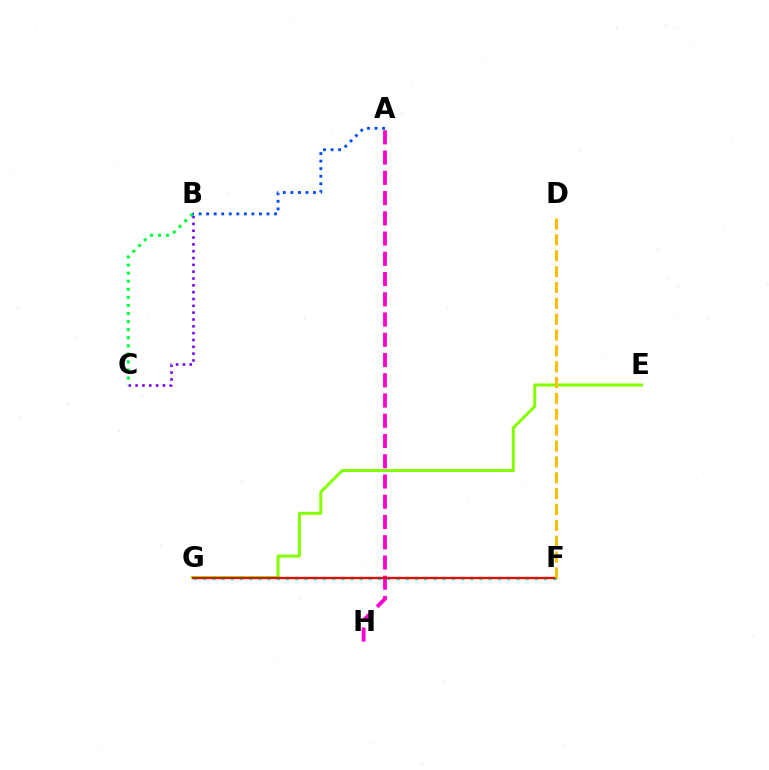{('E', 'G'): [{'color': '#84ff00', 'line_style': 'solid', 'thickness': 2.15}], ('F', 'G'): [{'color': '#00fff6', 'line_style': 'dotted', 'thickness': 2.5}, {'color': '#ff0000', 'line_style': 'solid', 'thickness': 1.65}], ('B', 'C'): [{'color': '#7200ff', 'line_style': 'dotted', 'thickness': 1.86}, {'color': '#00ff39', 'line_style': 'dotted', 'thickness': 2.19}], ('A', 'H'): [{'color': '#ff00cf', 'line_style': 'dashed', 'thickness': 2.75}], ('A', 'B'): [{'color': '#004bff', 'line_style': 'dotted', 'thickness': 2.05}], ('D', 'F'): [{'color': '#ffbd00', 'line_style': 'dashed', 'thickness': 2.15}]}